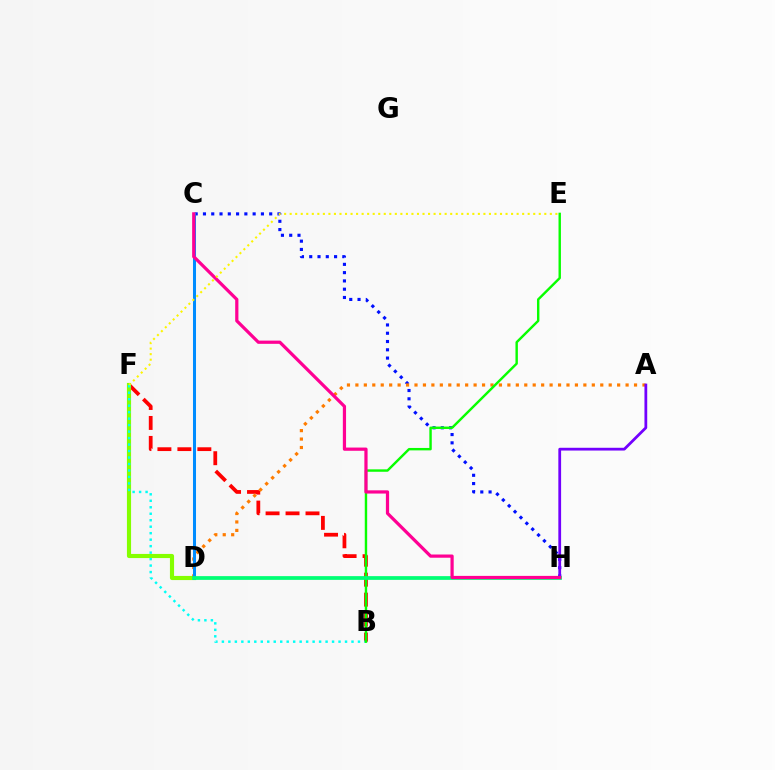{('B', 'F'): [{'color': '#ff0000', 'line_style': 'dashed', 'thickness': 2.71}, {'color': '#00fff6', 'line_style': 'dotted', 'thickness': 1.76}], ('D', 'F'): [{'color': '#84ff00', 'line_style': 'solid', 'thickness': 2.97}], ('C', 'H'): [{'color': '#0010ff', 'line_style': 'dotted', 'thickness': 2.25}, {'color': '#ff0094', 'line_style': 'solid', 'thickness': 2.32}], ('C', 'D'): [{'color': '#ee00ff', 'line_style': 'dashed', 'thickness': 1.85}, {'color': '#008cff', 'line_style': 'solid', 'thickness': 2.18}], ('A', 'D'): [{'color': '#ff7c00', 'line_style': 'dotted', 'thickness': 2.29}], ('B', 'E'): [{'color': '#08ff00', 'line_style': 'solid', 'thickness': 1.74}], ('A', 'H'): [{'color': '#7200ff', 'line_style': 'solid', 'thickness': 1.99}], ('D', 'H'): [{'color': '#00ff74', 'line_style': 'solid', 'thickness': 2.69}], ('E', 'F'): [{'color': '#fcf500', 'line_style': 'dotted', 'thickness': 1.5}]}